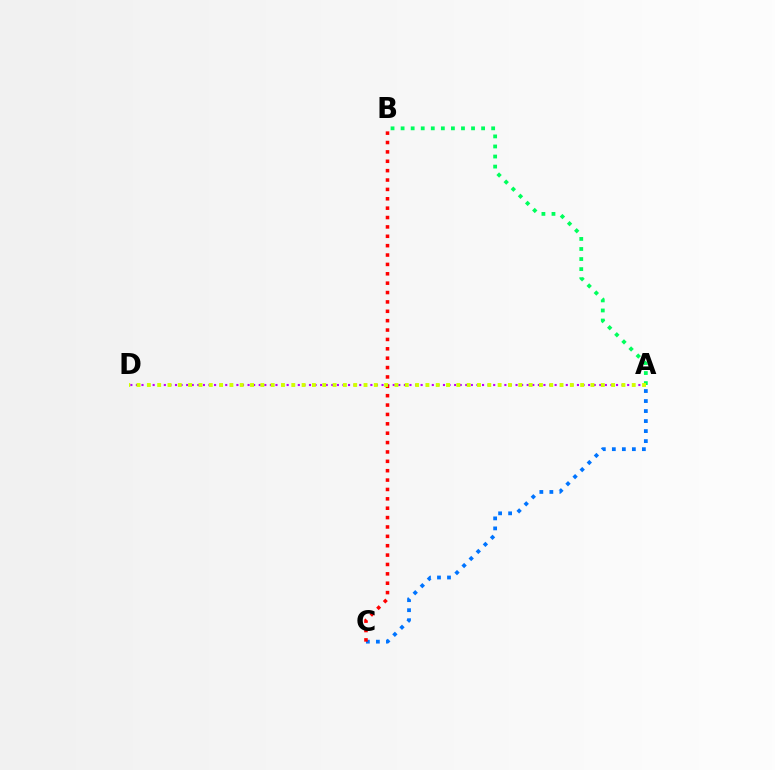{('A', 'B'): [{'color': '#00ff5c', 'line_style': 'dotted', 'thickness': 2.73}], ('A', 'D'): [{'color': '#b900ff', 'line_style': 'dotted', 'thickness': 1.52}, {'color': '#d1ff00', 'line_style': 'dotted', 'thickness': 2.8}], ('A', 'C'): [{'color': '#0074ff', 'line_style': 'dotted', 'thickness': 2.72}], ('B', 'C'): [{'color': '#ff0000', 'line_style': 'dotted', 'thickness': 2.55}]}